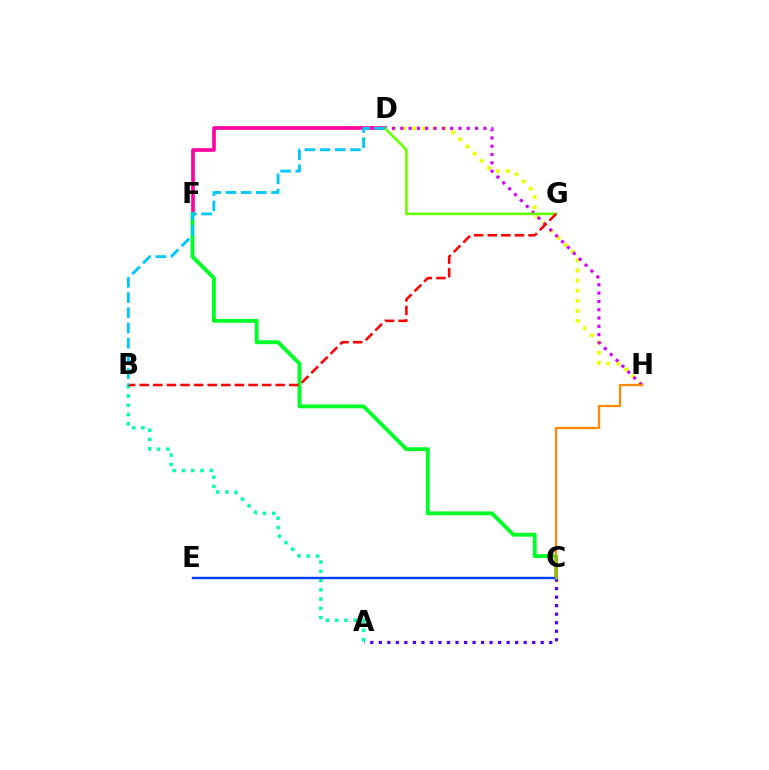{('A', 'B'): [{'color': '#00ffaf', 'line_style': 'dotted', 'thickness': 2.52}], ('D', 'F'): [{'color': '#ff00a0', 'line_style': 'solid', 'thickness': 2.63}], ('D', 'H'): [{'color': '#eeff00', 'line_style': 'dotted', 'thickness': 2.75}, {'color': '#d600ff', 'line_style': 'dotted', 'thickness': 2.26}], ('A', 'C'): [{'color': '#4f00ff', 'line_style': 'dotted', 'thickness': 2.31}], ('D', 'G'): [{'color': '#66ff00', 'line_style': 'solid', 'thickness': 1.88}], ('C', 'F'): [{'color': '#00ff27', 'line_style': 'solid', 'thickness': 2.78}], ('C', 'E'): [{'color': '#003fff', 'line_style': 'solid', 'thickness': 1.74}], ('C', 'H'): [{'color': '#ff8800', 'line_style': 'solid', 'thickness': 1.62}], ('B', 'G'): [{'color': '#ff0000', 'line_style': 'dashed', 'thickness': 1.85}], ('B', 'D'): [{'color': '#00c7ff', 'line_style': 'dashed', 'thickness': 2.07}]}